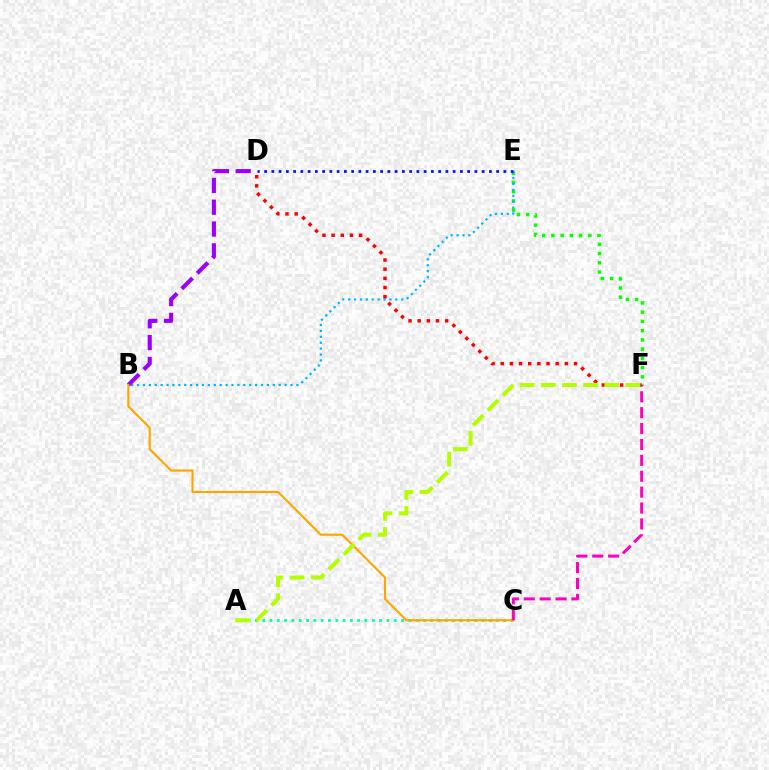{('E', 'F'): [{'color': '#08ff00', 'line_style': 'dotted', 'thickness': 2.51}], ('B', 'E'): [{'color': '#00b5ff', 'line_style': 'dotted', 'thickness': 1.6}], ('A', 'C'): [{'color': '#00ff9d', 'line_style': 'dotted', 'thickness': 1.99}], ('B', 'D'): [{'color': '#9b00ff', 'line_style': 'dashed', 'thickness': 2.96}], ('D', 'F'): [{'color': '#ff0000', 'line_style': 'dotted', 'thickness': 2.49}], ('B', 'C'): [{'color': '#ffa500', 'line_style': 'solid', 'thickness': 1.53}], ('A', 'F'): [{'color': '#b3ff00', 'line_style': 'dashed', 'thickness': 2.88}], ('D', 'E'): [{'color': '#0010ff', 'line_style': 'dotted', 'thickness': 1.97}], ('C', 'F'): [{'color': '#ff00bd', 'line_style': 'dashed', 'thickness': 2.16}]}